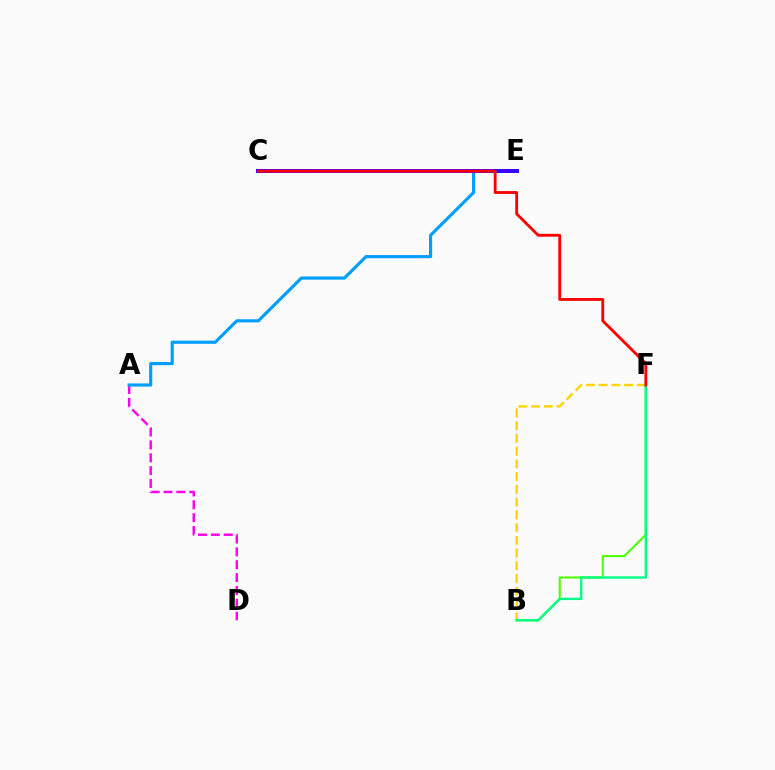{('A', 'D'): [{'color': '#ff00ed', 'line_style': 'dashed', 'thickness': 1.75}], ('A', 'E'): [{'color': '#009eff', 'line_style': 'solid', 'thickness': 2.26}], ('B', 'F'): [{'color': '#4fff00', 'line_style': 'solid', 'thickness': 1.51}, {'color': '#ffd500', 'line_style': 'dashed', 'thickness': 1.73}, {'color': '#00ff86', 'line_style': 'solid', 'thickness': 1.69}], ('C', 'E'): [{'color': '#3700ff', 'line_style': 'solid', 'thickness': 2.88}], ('C', 'F'): [{'color': '#ff0000', 'line_style': 'solid', 'thickness': 2.05}]}